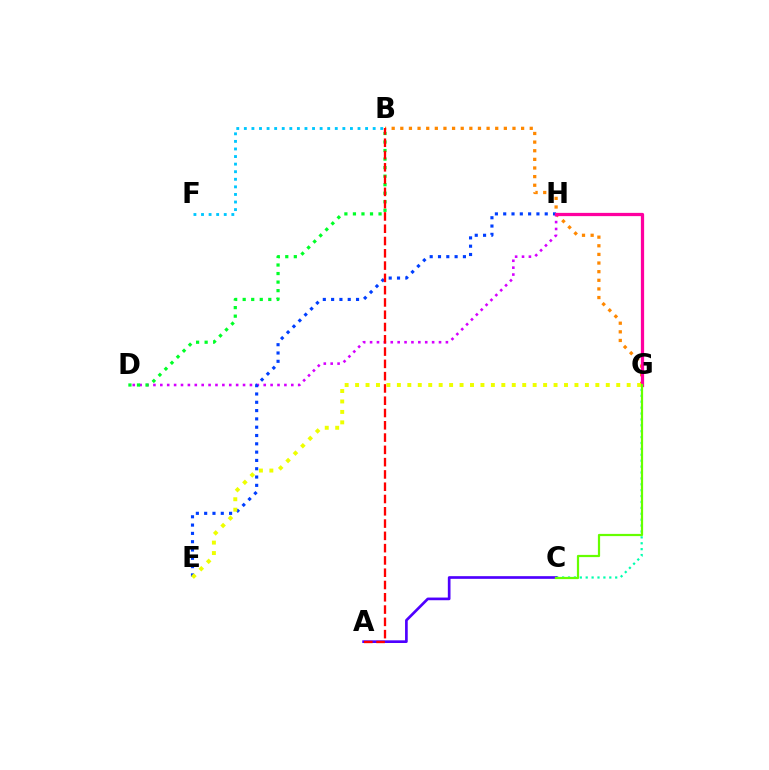{('B', 'G'): [{'color': '#ff8800', 'line_style': 'dotted', 'thickness': 2.34}], ('D', 'H'): [{'color': '#d600ff', 'line_style': 'dotted', 'thickness': 1.87}], ('B', 'D'): [{'color': '#00ff27', 'line_style': 'dotted', 'thickness': 2.32}], ('C', 'G'): [{'color': '#00ffaf', 'line_style': 'dotted', 'thickness': 1.6}, {'color': '#66ff00', 'line_style': 'solid', 'thickness': 1.59}], ('A', 'C'): [{'color': '#4f00ff', 'line_style': 'solid', 'thickness': 1.93}], ('E', 'H'): [{'color': '#003fff', 'line_style': 'dotted', 'thickness': 2.26}], ('G', 'H'): [{'color': '#ff00a0', 'line_style': 'solid', 'thickness': 2.34}], ('A', 'B'): [{'color': '#ff0000', 'line_style': 'dashed', 'thickness': 1.67}], ('E', 'G'): [{'color': '#eeff00', 'line_style': 'dotted', 'thickness': 2.84}], ('B', 'F'): [{'color': '#00c7ff', 'line_style': 'dotted', 'thickness': 2.06}]}